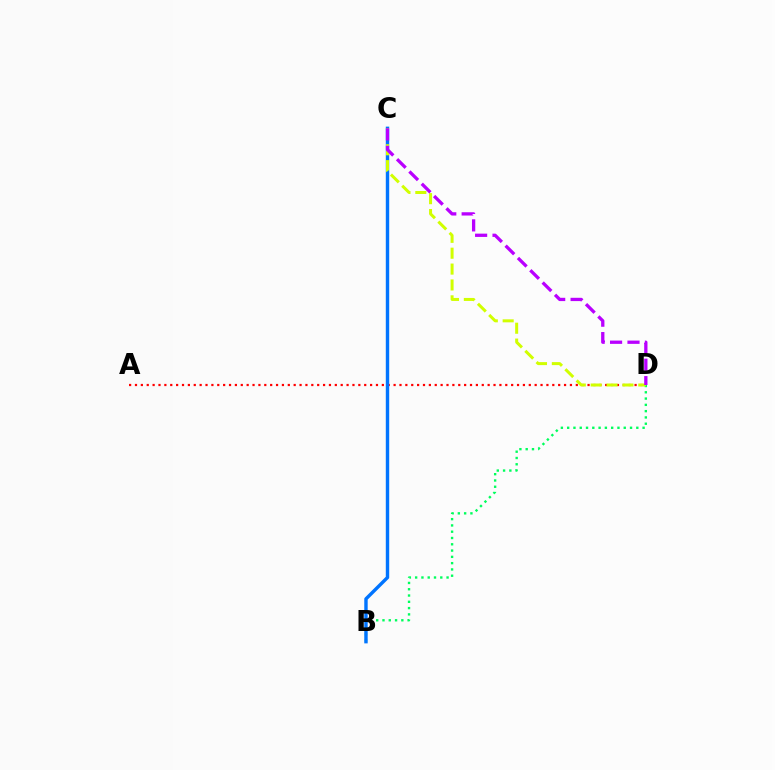{('A', 'D'): [{'color': '#ff0000', 'line_style': 'dotted', 'thickness': 1.6}], ('B', 'D'): [{'color': '#00ff5c', 'line_style': 'dotted', 'thickness': 1.71}], ('B', 'C'): [{'color': '#0074ff', 'line_style': 'solid', 'thickness': 2.45}], ('C', 'D'): [{'color': '#d1ff00', 'line_style': 'dashed', 'thickness': 2.16}, {'color': '#b900ff', 'line_style': 'dashed', 'thickness': 2.37}]}